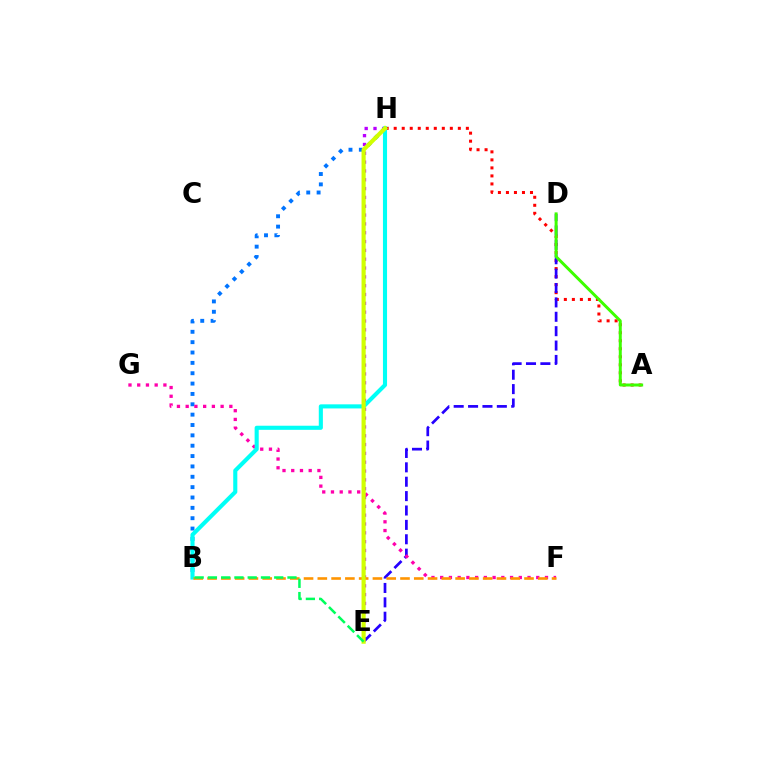{('E', 'H'): [{'color': '#b900ff', 'line_style': 'dotted', 'thickness': 2.4}, {'color': '#d1ff00', 'line_style': 'solid', 'thickness': 2.99}], ('A', 'H'): [{'color': '#ff0000', 'line_style': 'dotted', 'thickness': 2.18}], ('B', 'H'): [{'color': '#0074ff', 'line_style': 'dotted', 'thickness': 2.81}, {'color': '#00fff6', 'line_style': 'solid', 'thickness': 2.95}], ('D', 'E'): [{'color': '#2500ff', 'line_style': 'dashed', 'thickness': 1.95}], ('F', 'G'): [{'color': '#ff00ac', 'line_style': 'dotted', 'thickness': 2.37}], ('A', 'D'): [{'color': '#3dff00', 'line_style': 'solid', 'thickness': 2.14}], ('B', 'F'): [{'color': '#ff9400', 'line_style': 'dashed', 'thickness': 1.87}], ('B', 'E'): [{'color': '#00ff5c', 'line_style': 'dashed', 'thickness': 1.8}]}